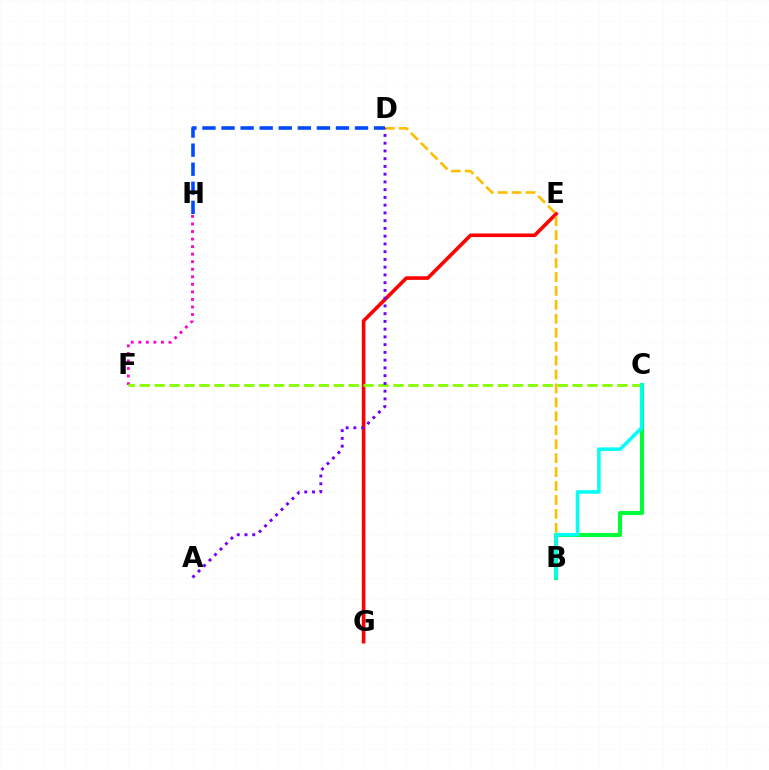{('B', 'C'): [{'color': '#00ff39', 'line_style': 'solid', 'thickness': 2.94}, {'color': '#00fff6', 'line_style': 'solid', 'thickness': 2.55}], ('E', 'G'): [{'color': '#ff0000', 'line_style': 'solid', 'thickness': 2.6}], ('B', 'D'): [{'color': '#ffbd00', 'line_style': 'dashed', 'thickness': 1.89}], ('F', 'H'): [{'color': '#ff00cf', 'line_style': 'dotted', 'thickness': 2.05}], ('C', 'F'): [{'color': '#84ff00', 'line_style': 'dashed', 'thickness': 2.03}], ('A', 'D'): [{'color': '#7200ff', 'line_style': 'dotted', 'thickness': 2.11}], ('D', 'H'): [{'color': '#004bff', 'line_style': 'dashed', 'thickness': 2.59}]}